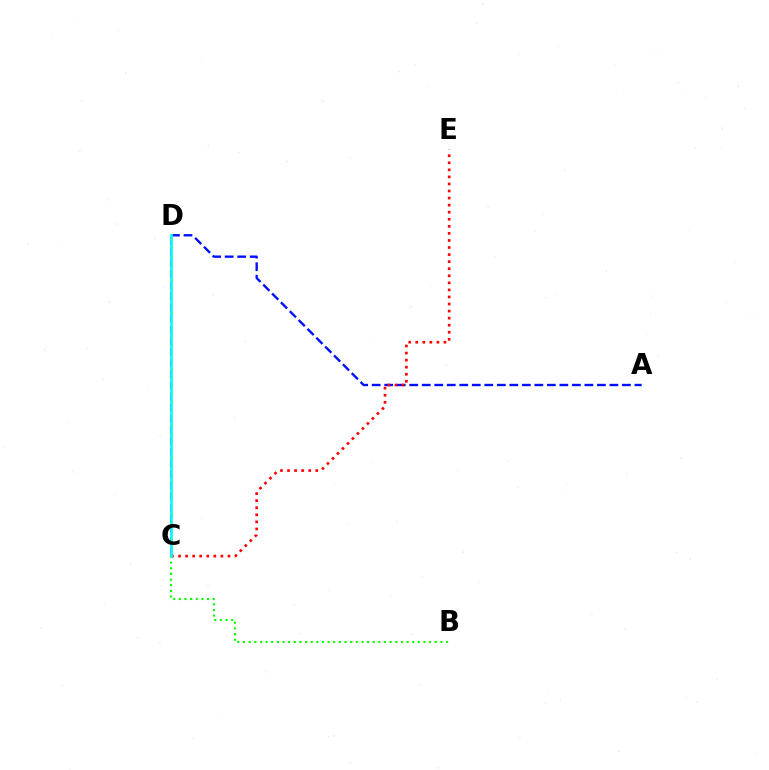{('A', 'D'): [{'color': '#0010ff', 'line_style': 'dashed', 'thickness': 1.7}], ('B', 'C'): [{'color': '#08ff00', 'line_style': 'dotted', 'thickness': 1.53}], ('C', 'D'): [{'color': '#fcf500', 'line_style': 'dotted', 'thickness': 2.19}, {'color': '#ee00ff', 'line_style': 'dashed', 'thickness': 1.51}, {'color': '#00fff6', 'line_style': 'solid', 'thickness': 1.91}], ('C', 'E'): [{'color': '#ff0000', 'line_style': 'dotted', 'thickness': 1.92}]}